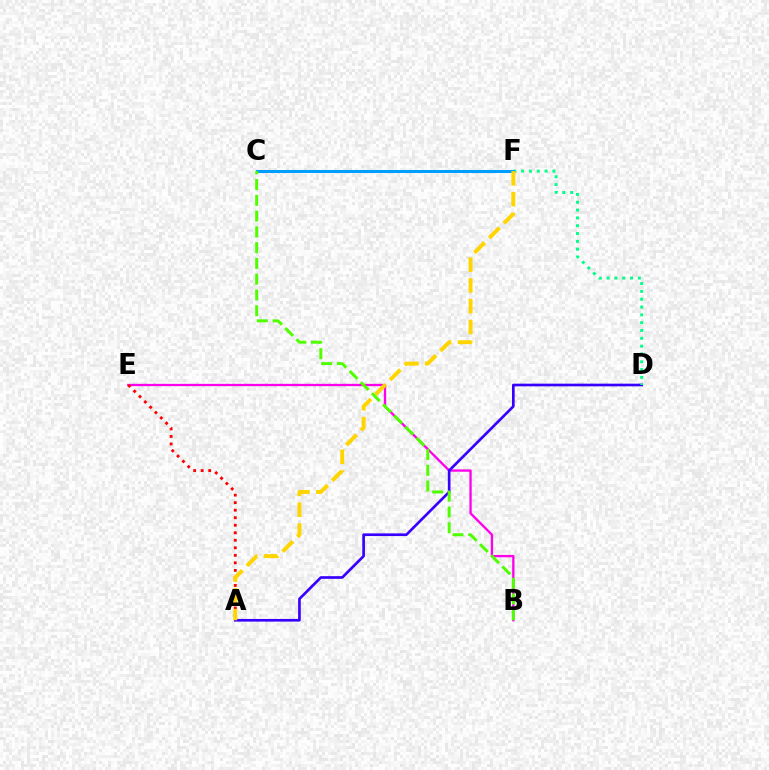{('B', 'E'): [{'color': '#ff00ed', 'line_style': 'solid', 'thickness': 1.67}], ('A', 'D'): [{'color': '#3700ff', 'line_style': 'solid', 'thickness': 1.92}], ('A', 'E'): [{'color': '#ff0000', 'line_style': 'dotted', 'thickness': 2.04}], ('D', 'F'): [{'color': '#00ff86', 'line_style': 'dotted', 'thickness': 2.12}], ('C', 'F'): [{'color': '#009eff', 'line_style': 'solid', 'thickness': 2.18}], ('A', 'F'): [{'color': '#ffd500', 'line_style': 'dashed', 'thickness': 2.83}], ('B', 'C'): [{'color': '#4fff00', 'line_style': 'dashed', 'thickness': 2.14}]}